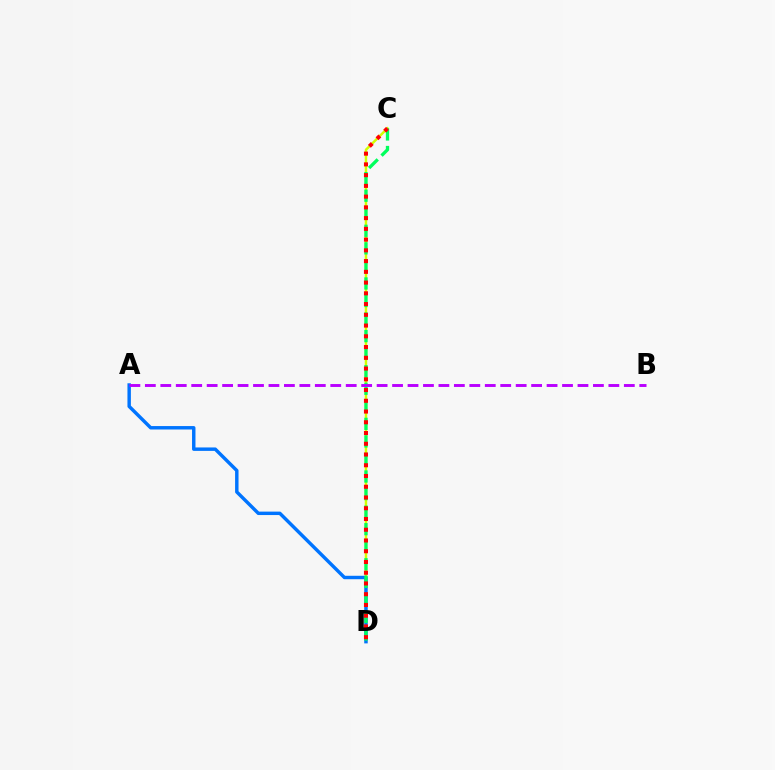{('C', 'D'): [{'color': '#d1ff00', 'line_style': 'solid', 'thickness': 1.78}, {'color': '#00ff5c', 'line_style': 'dashed', 'thickness': 2.38}, {'color': '#ff0000', 'line_style': 'dotted', 'thickness': 2.92}], ('A', 'D'): [{'color': '#0074ff', 'line_style': 'solid', 'thickness': 2.48}], ('A', 'B'): [{'color': '#b900ff', 'line_style': 'dashed', 'thickness': 2.1}]}